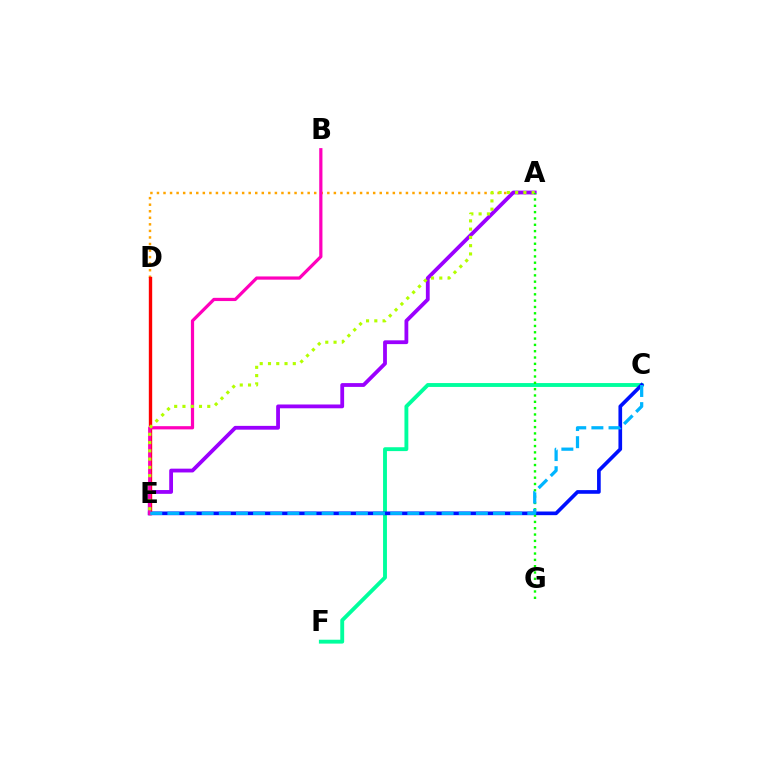{('A', 'D'): [{'color': '#ffa500', 'line_style': 'dotted', 'thickness': 1.78}], ('C', 'F'): [{'color': '#00ff9d', 'line_style': 'solid', 'thickness': 2.79}], ('A', 'E'): [{'color': '#9b00ff', 'line_style': 'solid', 'thickness': 2.73}, {'color': '#b3ff00', 'line_style': 'dotted', 'thickness': 2.25}], ('C', 'E'): [{'color': '#0010ff', 'line_style': 'solid', 'thickness': 2.64}, {'color': '#00b5ff', 'line_style': 'dashed', 'thickness': 2.33}], ('D', 'E'): [{'color': '#ff0000', 'line_style': 'solid', 'thickness': 2.42}], ('B', 'E'): [{'color': '#ff00bd', 'line_style': 'solid', 'thickness': 2.32}], ('A', 'G'): [{'color': '#08ff00', 'line_style': 'dotted', 'thickness': 1.72}]}